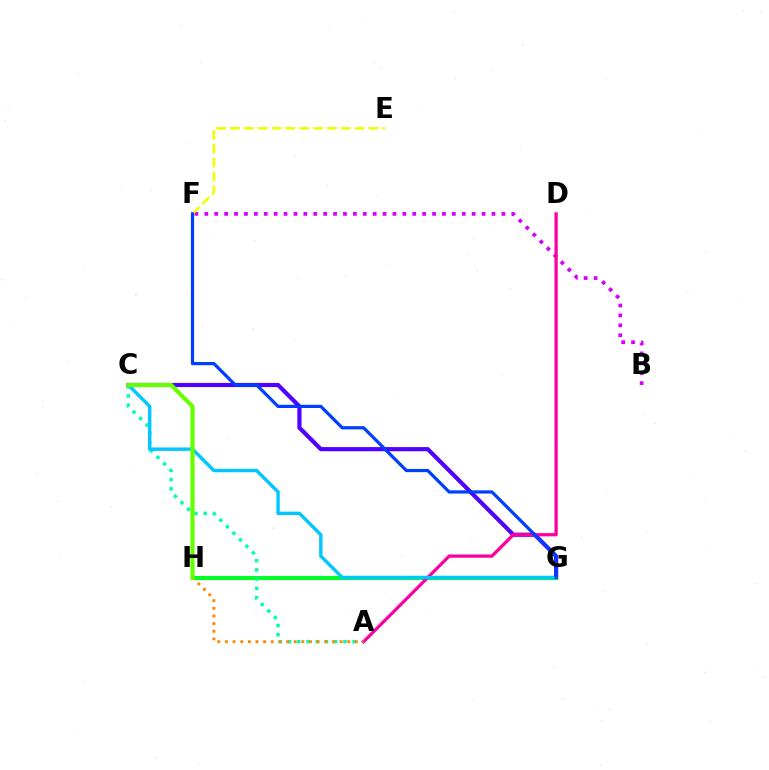{('C', 'G'): [{'color': '#4f00ff', 'line_style': 'solid', 'thickness': 3.0}, {'color': '#00c7ff', 'line_style': 'solid', 'thickness': 2.44}], ('B', 'F'): [{'color': '#d600ff', 'line_style': 'dotted', 'thickness': 2.69}], ('G', 'H'): [{'color': '#ff0000', 'line_style': 'solid', 'thickness': 2.15}, {'color': '#00ff27', 'line_style': 'solid', 'thickness': 2.97}], ('A', 'C'): [{'color': '#00ffaf', 'line_style': 'dotted', 'thickness': 2.5}], ('E', 'F'): [{'color': '#eeff00', 'line_style': 'dashed', 'thickness': 1.88}], ('A', 'D'): [{'color': '#ff00a0', 'line_style': 'solid', 'thickness': 2.34}], ('A', 'H'): [{'color': '#ff8800', 'line_style': 'dotted', 'thickness': 2.08}], ('F', 'G'): [{'color': '#003fff', 'line_style': 'solid', 'thickness': 2.31}], ('C', 'H'): [{'color': '#66ff00', 'line_style': 'solid', 'thickness': 2.99}]}